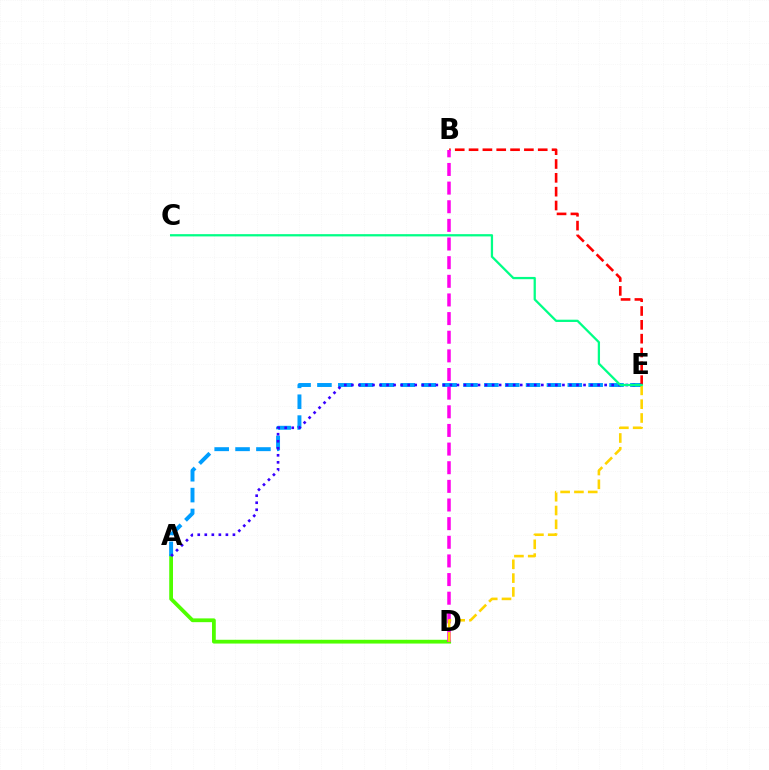{('A', 'D'): [{'color': '#4fff00', 'line_style': 'solid', 'thickness': 2.72}], ('A', 'E'): [{'color': '#009eff', 'line_style': 'dashed', 'thickness': 2.83}, {'color': '#3700ff', 'line_style': 'dotted', 'thickness': 1.91}], ('B', 'E'): [{'color': '#ff0000', 'line_style': 'dashed', 'thickness': 1.88}], ('B', 'D'): [{'color': '#ff00ed', 'line_style': 'dashed', 'thickness': 2.53}], ('D', 'E'): [{'color': '#ffd500', 'line_style': 'dashed', 'thickness': 1.87}], ('C', 'E'): [{'color': '#00ff86', 'line_style': 'solid', 'thickness': 1.63}]}